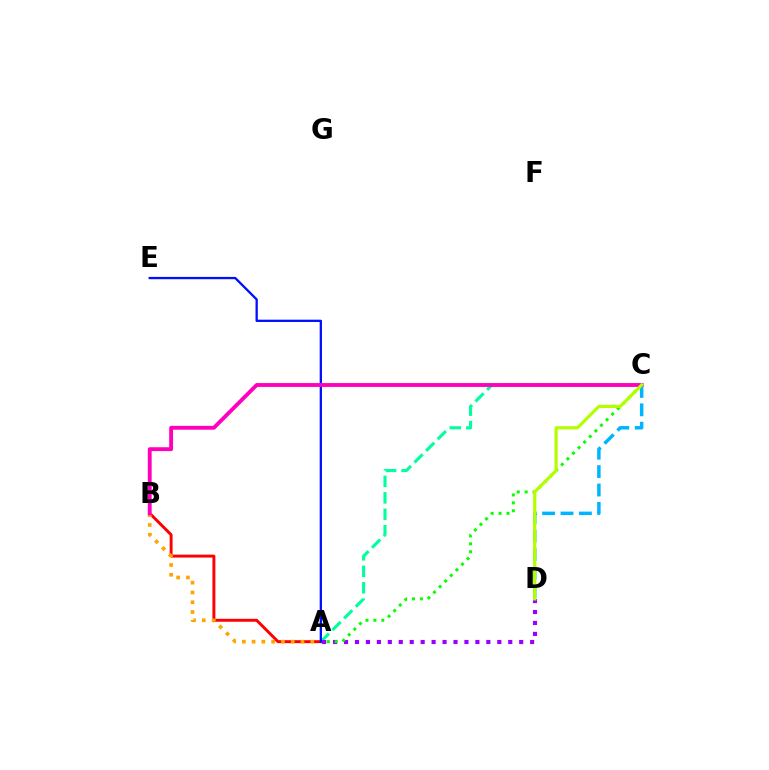{('A', 'B'): [{'color': '#ff0000', 'line_style': 'solid', 'thickness': 2.12}, {'color': '#ffa500', 'line_style': 'dotted', 'thickness': 2.66}], ('A', 'C'): [{'color': '#00ff9d', 'line_style': 'dashed', 'thickness': 2.24}, {'color': '#08ff00', 'line_style': 'dotted', 'thickness': 2.15}], ('A', 'D'): [{'color': '#9b00ff', 'line_style': 'dotted', 'thickness': 2.97}], ('C', 'D'): [{'color': '#00b5ff', 'line_style': 'dashed', 'thickness': 2.5}, {'color': '#b3ff00', 'line_style': 'solid', 'thickness': 2.31}], ('A', 'E'): [{'color': '#0010ff', 'line_style': 'solid', 'thickness': 1.66}], ('B', 'C'): [{'color': '#ff00bd', 'line_style': 'solid', 'thickness': 2.78}]}